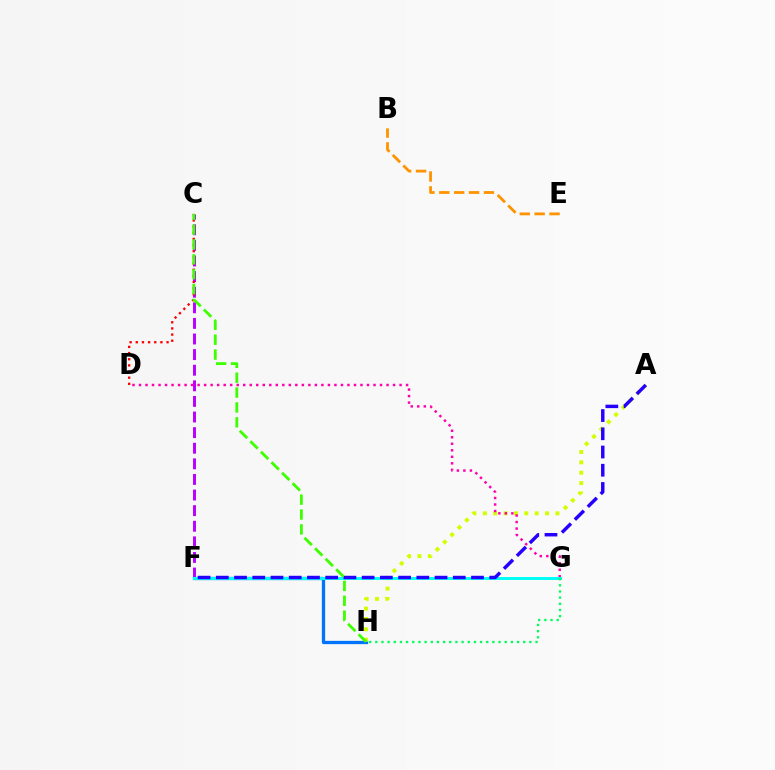{('C', 'F'): [{'color': '#b900ff', 'line_style': 'dashed', 'thickness': 2.12}], ('F', 'H'): [{'color': '#0074ff', 'line_style': 'solid', 'thickness': 2.36}], ('A', 'H'): [{'color': '#d1ff00', 'line_style': 'dotted', 'thickness': 2.82}], ('B', 'E'): [{'color': '#ff9400', 'line_style': 'dashed', 'thickness': 2.02}], ('D', 'G'): [{'color': '#ff00ac', 'line_style': 'dotted', 'thickness': 1.77}], ('F', 'G'): [{'color': '#00fff6', 'line_style': 'solid', 'thickness': 2.13}], ('A', 'F'): [{'color': '#2500ff', 'line_style': 'dashed', 'thickness': 2.48}], ('C', 'D'): [{'color': '#ff0000', 'line_style': 'dotted', 'thickness': 1.67}], ('C', 'H'): [{'color': '#3dff00', 'line_style': 'dashed', 'thickness': 2.02}], ('G', 'H'): [{'color': '#00ff5c', 'line_style': 'dotted', 'thickness': 1.67}]}